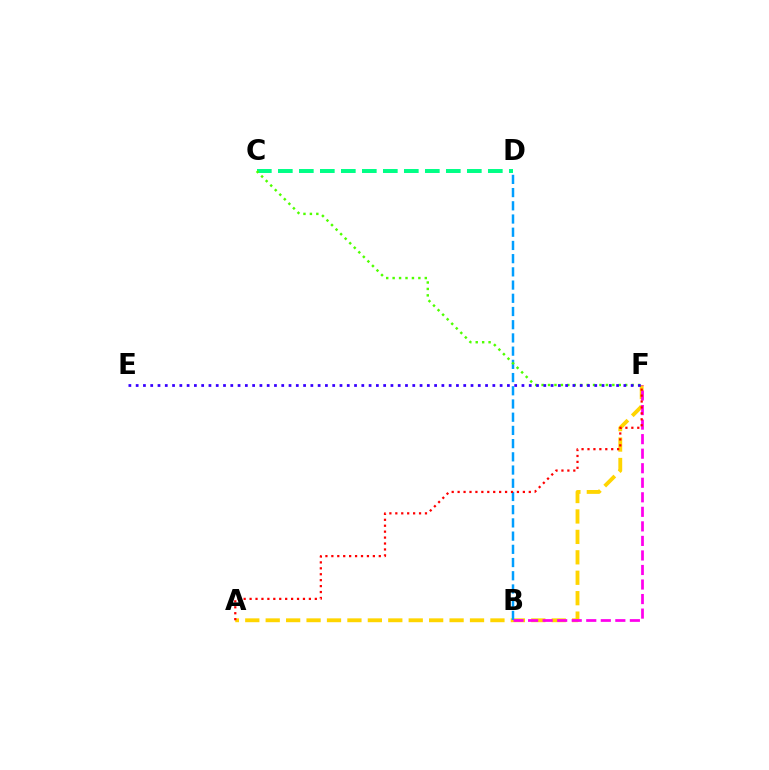{('A', 'F'): [{'color': '#ffd500', 'line_style': 'dashed', 'thickness': 2.78}, {'color': '#ff0000', 'line_style': 'dotted', 'thickness': 1.61}], ('B', 'D'): [{'color': '#009eff', 'line_style': 'dashed', 'thickness': 1.79}], ('B', 'F'): [{'color': '#ff00ed', 'line_style': 'dashed', 'thickness': 1.97}], ('C', 'D'): [{'color': '#00ff86', 'line_style': 'dashed', 'thickness': 2.85}], ('C', 'F'): [{'color': '#4fff00', 'line_style': 'dotted', 'thickness': 1.75}], ('E', 'F'): [{'color': '#3700ff', 'line_style': 'dotted', 'thickness': 1.98}]}